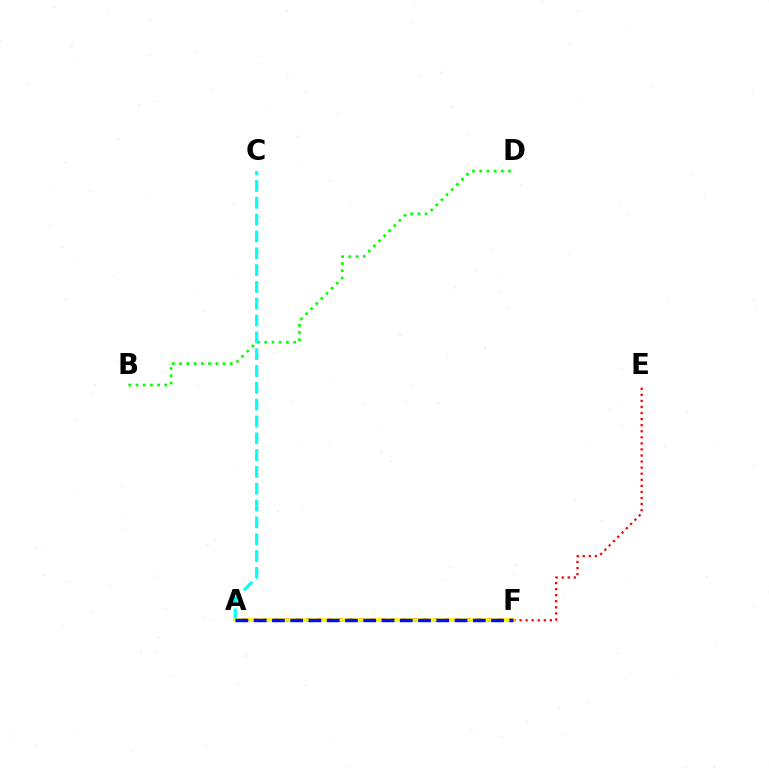{('E', 'F'): [{'color': '#ff0000', 'line_style': 'dotted', 'thickness': 1.65}], ('A', 'F'): [{'color': '#ee00ff', 'line_style': 'dotted', 'thickness': 2.9}, {'color': '#fcf500', 'line_style': 'solid', 'thickness': 2.55}, {'color': '#0010ff', 'line_style': 'dashed', 'thickness': 2.48}], ('B', 'D'): [{'color': '#08ff00', 'line_style': 'dotted', 'thickness': 1.96}], ('A', 'C'): [{'color': '#00fff6', 'line_style': 'dashed', 'thickness': 2.28}]}